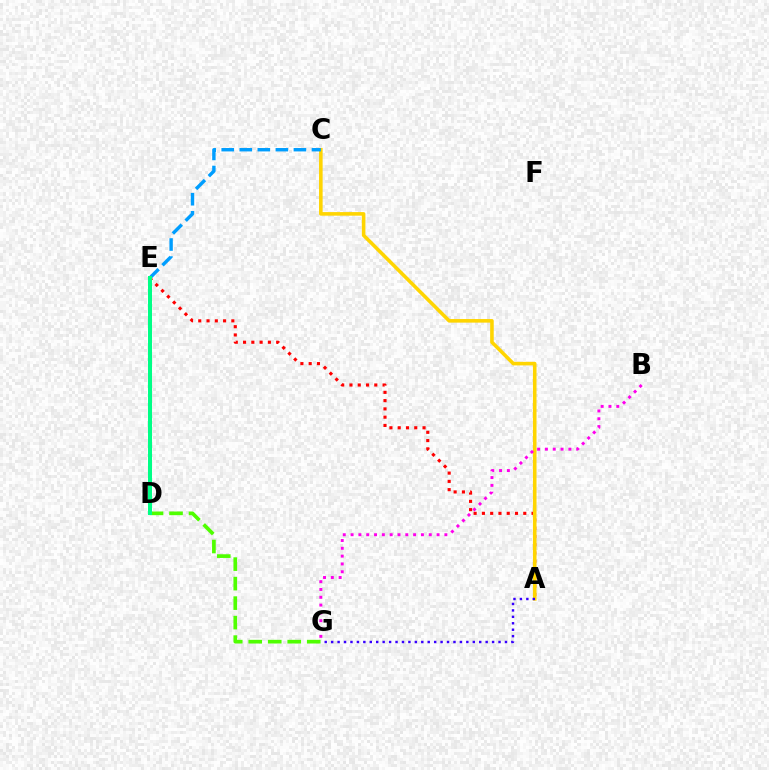{('A', 'E'): [{'color': '#ff0000', 'line_style': 'dotted', 'thickness': 2.25}], ('A', 'C'): [{'color': '#ffd500', 'line_style': 'solid', 'thickness': 2.58}], ('C', 'E'): [{'color': '#009eff', 'line_style': 'dashed', 'thickness': 2.45}], ('D', 'G'): [{'color': '#4fff00', 'line_style': 'dashed', 'thickness': 2.65}], ('D', 'E'): [{'color': '#00ff86', 'line_style': 'solid', 'thickness': 2.88}], ('B', 'G'): [{'color': '#ff00ed', 'line_style': 'dotted', 'thickness': 2.12}], ('A', 'G'): [{'color': '#3700ff', 'line_style': 'dotted', 'thickness': 1.75}]}